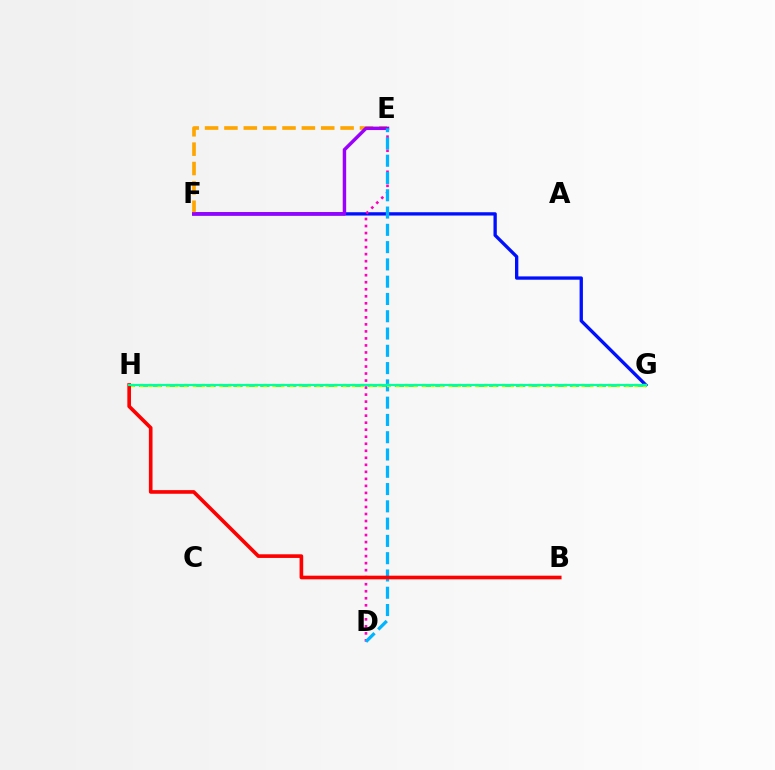{('F', 'G'): [{'color': '#0010ff', 'line_style': 'solid', 'thickness': 2.39}], ('G', 'H'): [{'color': '#08ff00', 'line_style': 'dashed', 'thickness': 1.83}, {'color': '#b3ff00', 'line_style': 'dotted', 'thickness': 2.4}, {'color': '#00ff9d', 'line_style': 'solid', 'thickness': 1.56}], ('E', 'F'): [{'color': '#ffa500', 'line_style': 'dashed', 'thickness': 2.63}, {'color': '#9b00ff', 'line_style': 'solid', 'thickness': 2.48}], ('D', 'E'): [{'color': '#ff00bd', 'line_style': 'dotted', 'thickness': 1.91}, {'color': '#00b5ff', 'line_style': 'dashed', 'thickness': 2.35}], ('B', 'H'): [{'color': '#ff0000', 'line_style': 'solid', 'thickness': 2.62}]}